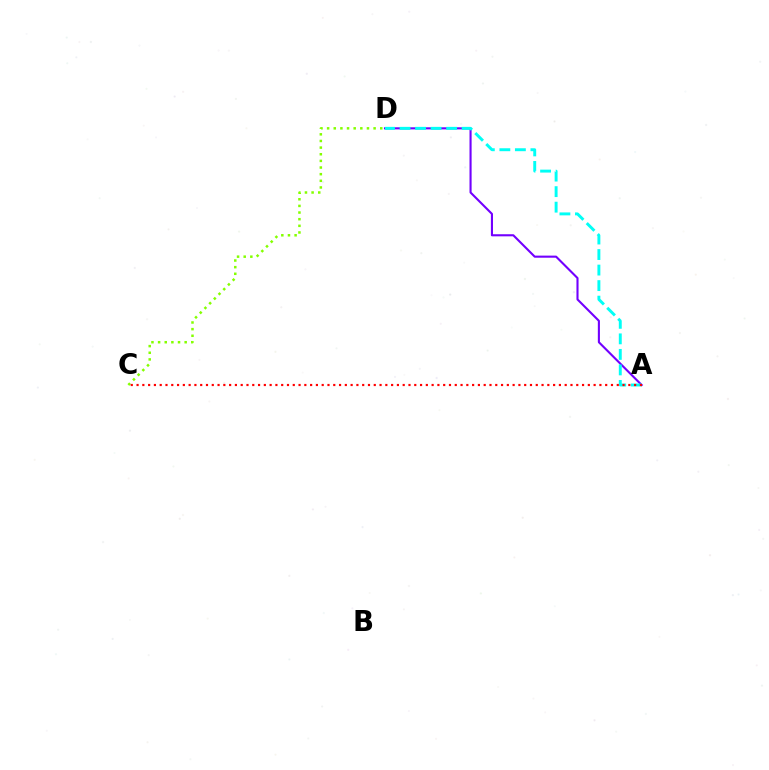{('A', 'D'): [{'color': '#7200ff', 'line_style': 'solid', 'thickness': 1.51}, {'color': '#00fff6', 'line_style': 'dashed', 'thickness': 2.11}], ('C', 'D'): [{'color': '#84ff00', 'line_style': 'dotted', 'thickness': 1.8}], ('A', 'C'): [{'color': '#ff0000', 'line_style': 'dotted', 'thickness': 1.57}]}